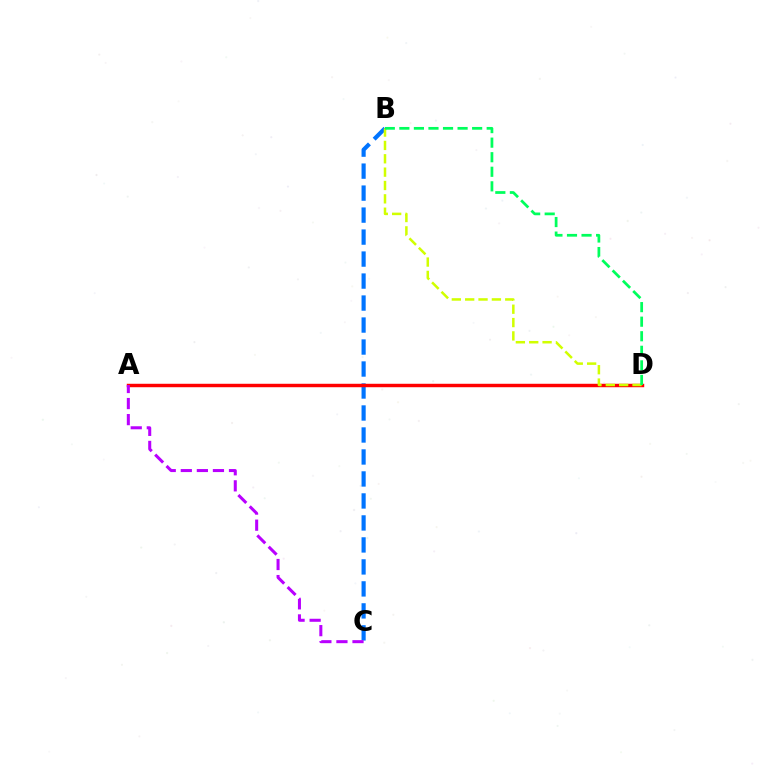{('B', 'C'): [{'color': '#0074ff', 'line_style': 'dashed', 'thickness': 2.99}], ('A', 'D'): [{'color': '#ff0000', 'line_style': 'solid', 'thickness': 2.48}], ('B', 'D'): [{'color': '#d1ff00', 'line_style': 'dashed', 'thickness': 1.81}, {'color': '#00ff5c', 'line_style': 'dashed', 'thickness': 1.98}], ('A', 'C'): [{'color': '#b900ff', 'line_style': 'dashed', 'thickness': 2.18}]}